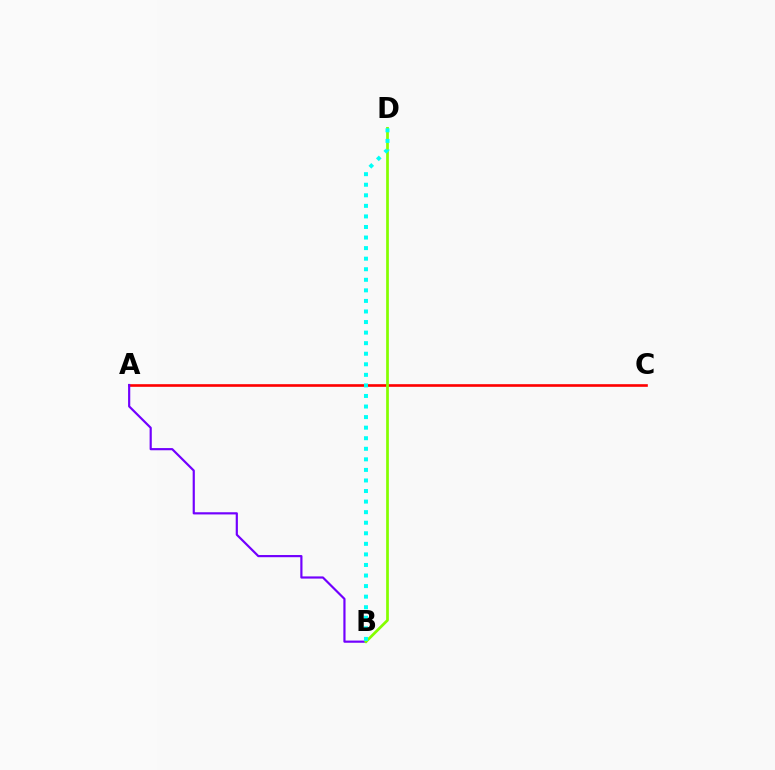{('A', 'C'): [{'color': '#ff0000', 'line_style': 'solid', 'thickness': 1.89}], ('A', 'B'): [{'color': '#7200ff', 'line_style': 'solid', 'thickness': 1.57}], ('B', 'D'): [{'color': '#84ff00', 'line_style': 'solid', 'thickness': 1.96}, {'color': '#00fff6', 'line_style': 'dotted', 'thickness': 2.87}]}